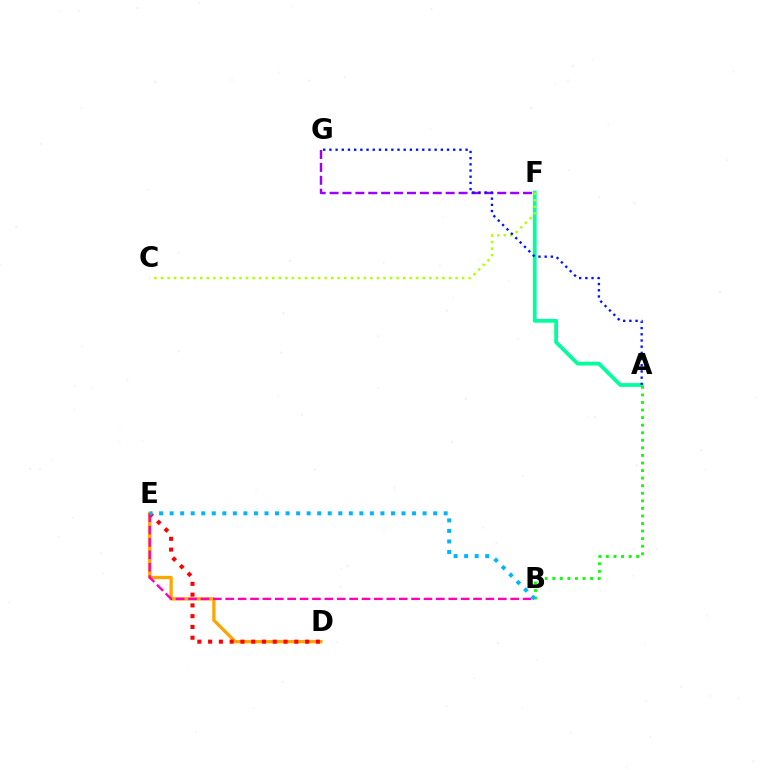{('A', 'F'): [{'color': '#00ff9d', 'line_style': 'solid', 'thickness': 2.71}], ('D', 'E'): [{'color': '#ffa500', 'line_style': 'solid', 'thickness': 2.37}, {'color': '#ff0000', 'line_style': 'dotted', 'thickness': 2.93}], ('F', 'G'): [{'color': '#9b00ff', 'line_style': 'dashed', 'thickness': 1.75}], ('C', 'F'): [{'color': '#b3ff00', 'line_style': 'dotted', 'thickness': 1.78}], ('A', 'B'): [{'color': '#08ff00', 'line_style': 'dotted', 'thickness': 2.06}], ('A', 'G'): [{'color': '#0010ff', 'line_style': 'dotted', 'thickness': 1.68}], ('B', 'E'): [{'color': '#ff00bd', 'line_style': 'dashed', 'thickness': 1.68}, {'color': '#00b5ff', 'line_style': 'dotted', 'thickness': 2.86}]}